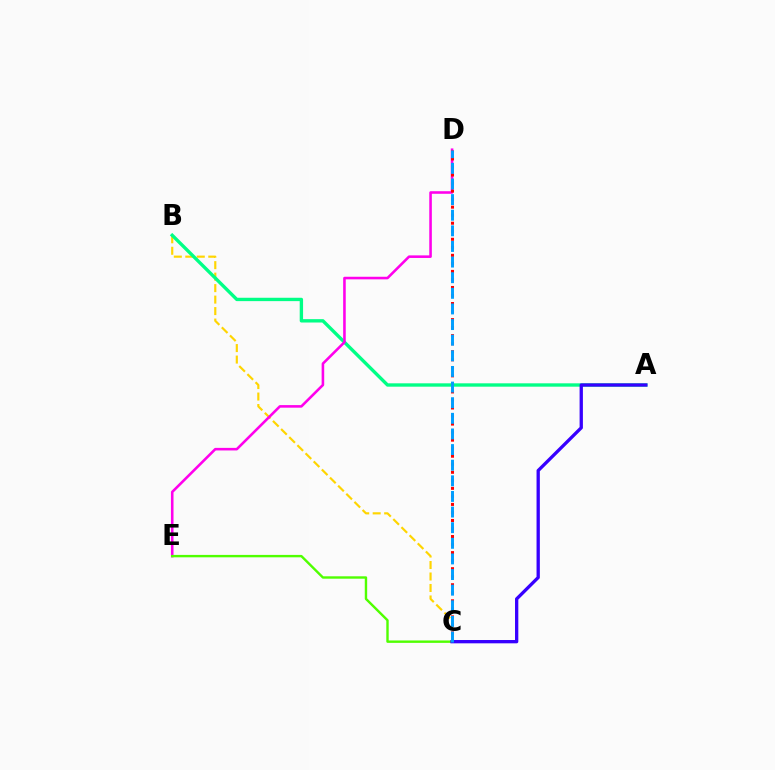{('B', 'C'): [{'color': '#ffd500', 'line_style': 'dashed', 'thickness': 1.56}], ('A', 'B'): [{'color': '#00ff86', 'line_style': 'solid', 'thickness': 2.42}], ('D', 'E'): [{'color': '#ff00ed', 'line_style': 'solid', 'thickness': 1.86}], ('C', 'D'): [{'color': '#ff0000', 'line_style': 'dotted', 'thickness': 2.18}, {'color': '#009eff', 'line_style': 'dashed', 'thickness': 2.12}], ('C', 'E'): [{'color': '#4fff00', 'line_style': 'solid', 'thickness': 1.73}], ('A', 'C'): [{'color': '#3700ff', 'line_style': 'solid', 'thickness': 2.38}]}